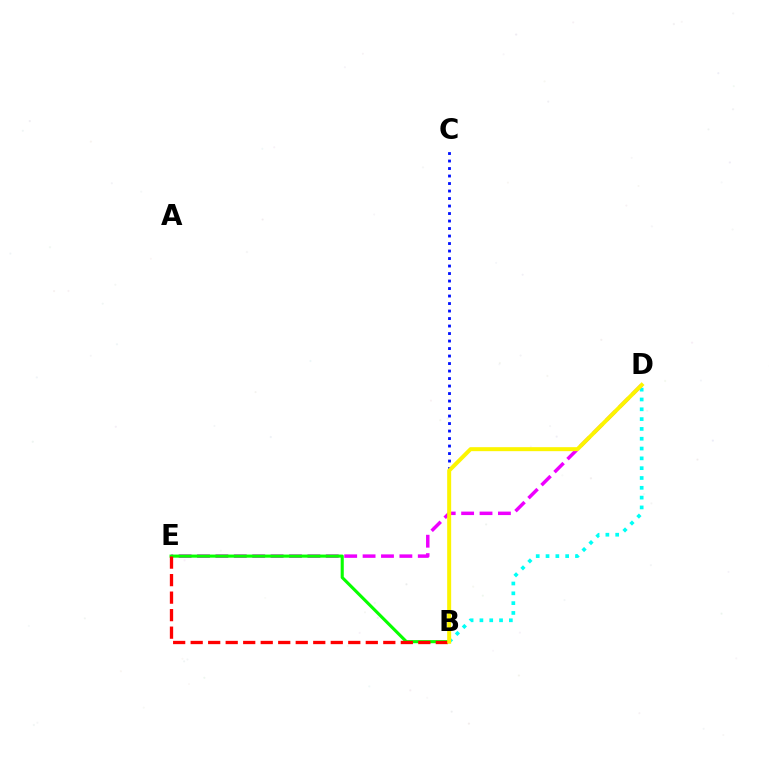{('D', 'E'): [{'color': '#ee00ff', 'line_style': 'dashed', 'thickness': 2.5}], ('B', 'C'): [{'color': '#0010ff', 'line_style': 'dotted', 'thickness': 2.04}], ('B', 'E'): [{'color': '#08ff00', 'line_style': 'solid', 'thickness': 2.23}, {'color': '#ff0000', 'line_style': 'dashed', 'thickness': 2.38}], ('B', 'D'): [{'color': '#00fff6', 'line_style': 'dotted', 'thickness': 2.67}, {'color': '#fcf500', 'line_style': 'solid', 'thickness': 2.88}]}